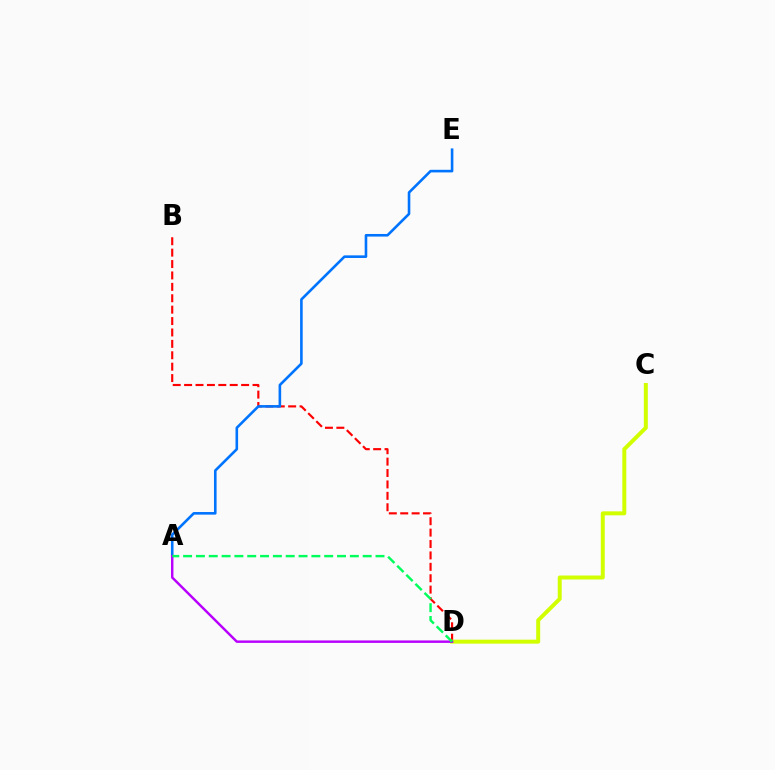{('B', 'D'): [{'color': '#ff0000', 'line_style': 'dashed', 'thickness': 1.55}], ('C', 'D'): [{'color': '#d1ff00', 'line_style': 'solid', 'thickness': 2.86}], ('A', 'E'): [{'color': '#0074ff', 'line_style': 'solid', 'thickness': 1.88}], ('A', 'D'): [{'color': '#b900ff', 'line_style': 'solid', 'thickness': 1.76}, {'color': '#00ff5c', 'line_style': 'dashed', 'thickness': 1.74}]}